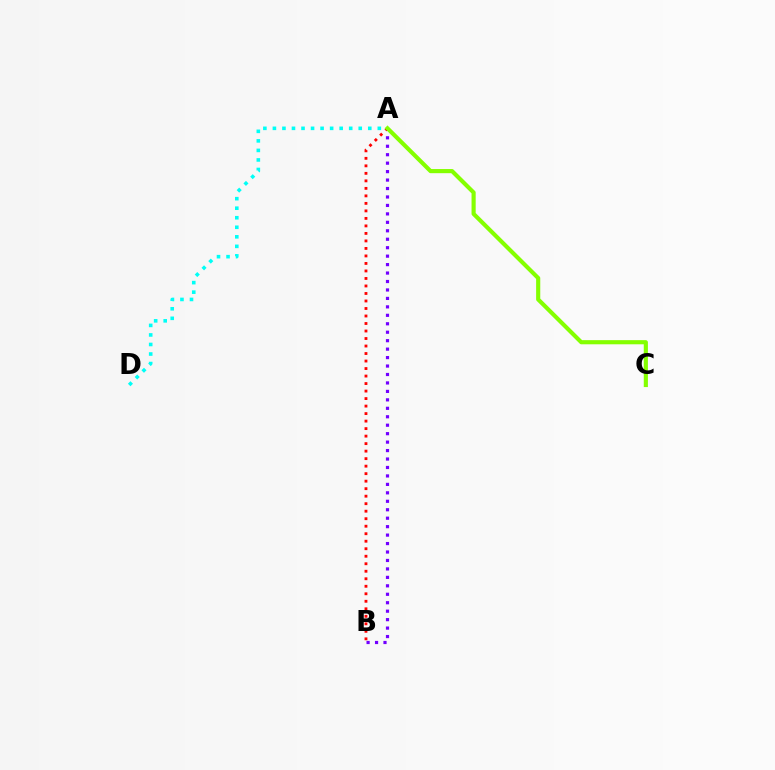{('A', 'B'): [{'color': '#7200ff', 'line_style': 'dotted', 'thickness': 2.3}, {'color': '#ff0000', 'line_style': 'dotted', 'thickness': 2.04}], ('A', 'D'): [{'color': '#00fff6', 'line_style': 'dotted', 'thickness': 2.59}], ('A', 'C'): [{'color': '#84ff00', 'line_style': 'solid', 'thickness': 2.98}]}